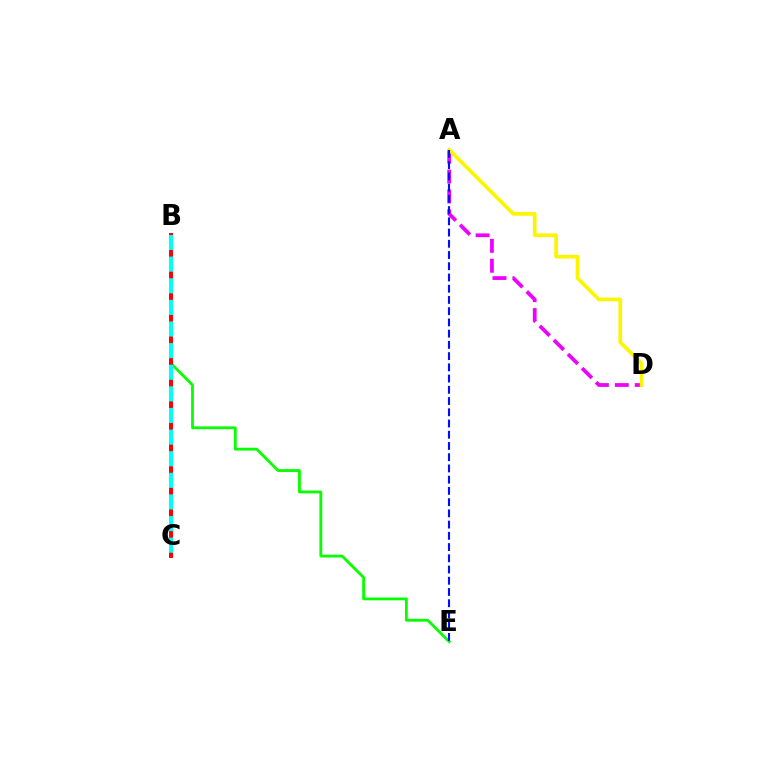{('A', 'D'): [{'color': '#ee00ff', 'line_style': 'dashed', 'thickness': 2.7}, {'color': '#fcf500', 'line_style': 'solid', 'thickness': 2.66}], ('B', 'E'): [{'color': '#08ff00', 'line_style': 'solid', 'thickness': 2.02}], ('A', 'E'): [{'color': '#0010ff', 'line_style': 'dashed', 'thickness': 1.53}], ('B', 'C'): [{'color': '#ff0000', 'line_style': 'solid', 'thickness': 2.85}, {'color': '#00fff6', 'line_style': 'dashed', 'thickness': 2.94}]}